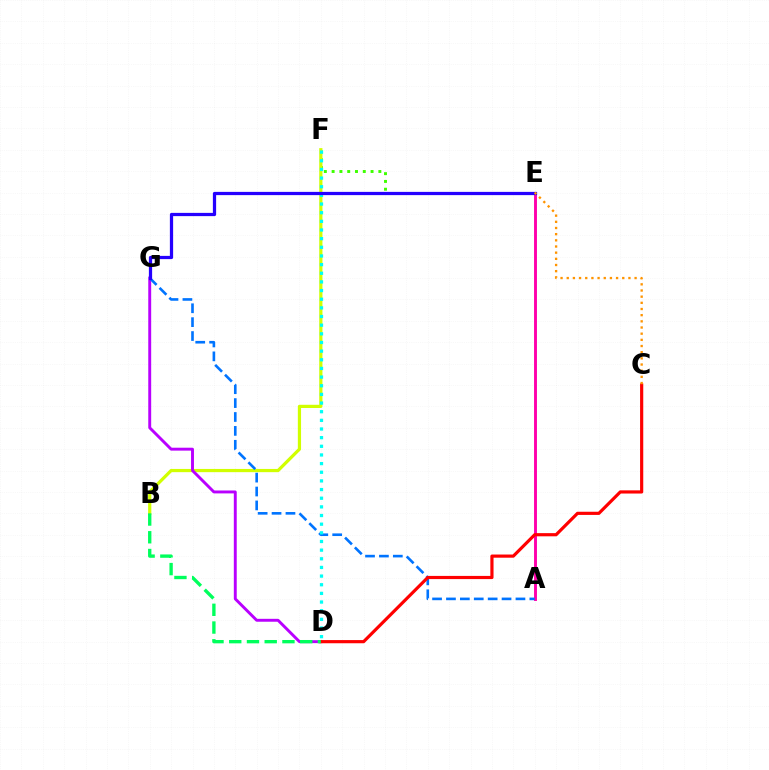{('E', 'F'): [{'color': '#3dff00', 'line_style': 'dotted', 'thickness': 2.12}], ('B', 'F'): [{'color': '#d1ff00', 'line_style': 'solid', 'thickness': 2.32}], ('A', 'E'): [{'color': '#ff00ac', 'line_style': 'solid', 'thickness': 2.1}], ('D', 'G'): [{'color': '#b900ff', 'line_style': 'solid', 'thickness': 2.1}], ('A', 'G'): [{'color': '#0074ff', 'line_style': 'dashed', 'thickness': 1.89}], ('D', 'F'): [{'color': '#00fff6', 'line_style': 'dotted', 'thickness': 2.35}], ('C', 'D'): [{'color': '#ff0000', 'line_style': 'solid', 'thickness': 2.29}], ('E', 'G'): [{'color': '#2500ff', 'line_style': 'solid', 'thickness': 2.33}], ('C', 'E'): [{'color': '#ff9400', 'line_style': 'dotted', 'thickness': 1.68}], ('B', 'D'): [{'color': '#00ff5c', 'line_style': 'dashed', 'thickness': 2.41}]}